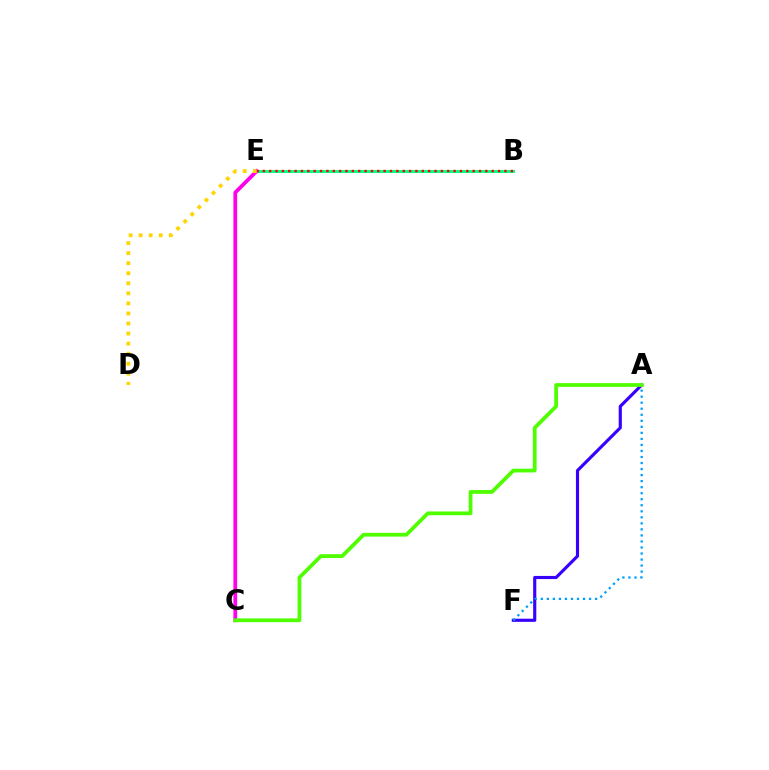{('A', 'F'): [{'color': '#3700ff', 'line_style': 'solid', 'thickness': 2.26}, {'color': '#009eff', 'line_style': 'dotted', 'thickness': 1.64}], ('B', 'E'): [{'color': '#00ff86', 'line_style': 'solid', 'thickness': 2.14}, {'color': '#ff0000', 'line_style': 'dotted', 'thickness': 1.73}], ('C', 'E'): [{'color': '#ff00ed', 'line_style': 'solid', 'thickness': 2.71}], ('A', 'C'): [{'color': '#4fff00', 'line_style': 'solid', 'thickness': 2.71}], ('D', 'E'): [{'color': '#ffd500', 'line_style': 'dotted', 'thickness': 2.73}]}